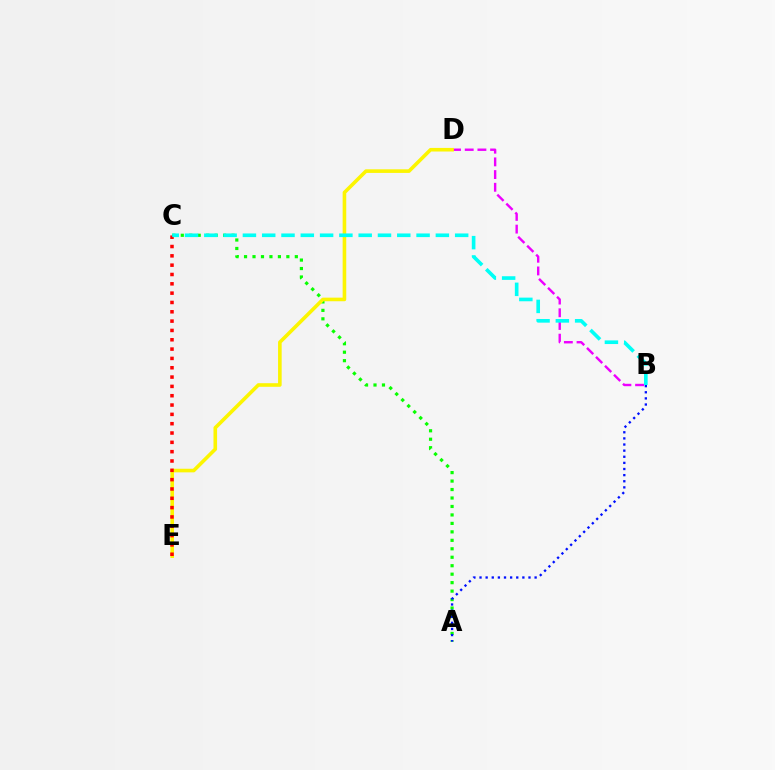{('A', 'C'): [{'color': '#08ff00', 'line_style': 'dotted', 'thickness': 2.3}], ('B', 'D'): [{'color': '#ee00ff', 'line_style': 'dashed', 'thickness': 1.72}], ('A', 'B'): [{'color': '#0010ff', 'line_style': 'dotted', 'thickness': 1.66}], ('D', 'E'): [{'color': '#fcf500', 'line_style': 'solid', 'thickness': 2.6}], ('C', 'E'): [{'color': '#ff0000', 'line_style': 'dotted', 'thickness': 2.53}], ('B', 'C'): [{'color': '#00fff6', 'line_style': 'dashed', 'thickness': 2.62}]}